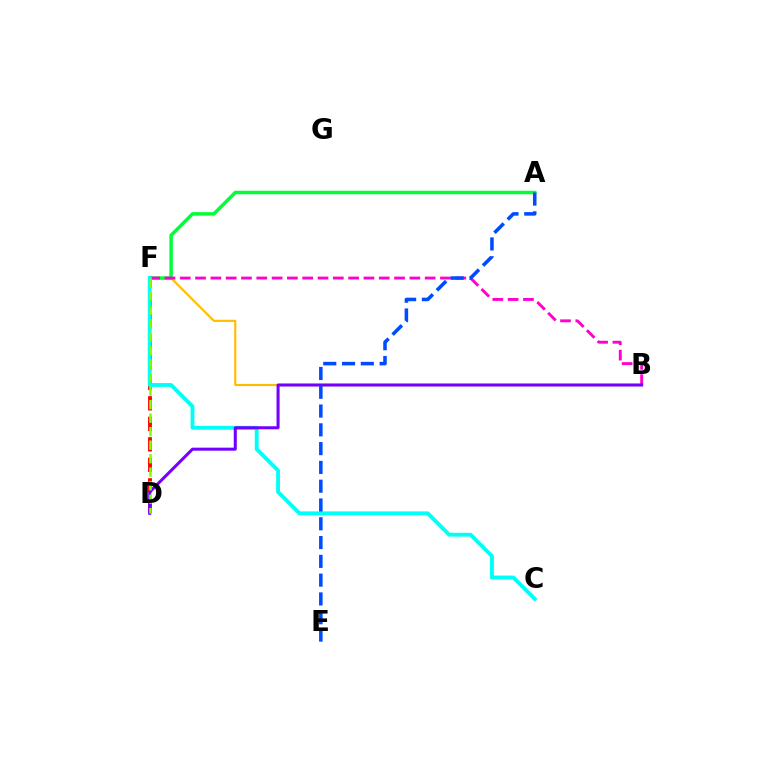{('D', 'F'): [{'color': '#ff0000', 'line_style': 'dashed', 'thickness': 2.79}, {'color': '#84ff00', 'line_style': 'dashed', 'thickness': 1.83}], ('B', 'F'): [{'color': '#ffbd00', 'line_style': 'solid', 'thickness': 1.54}, {'color': '#ff00cf', 'line_style': 'dashed', 'thickness': 2.08}], ('A', 'F'): [{'color': '#00ff39', 'line_style': 'solid', 'thickness': 2.52}], ('C', 'F'): [{'color': '#00fff6', 'line_style': 'solid', 'thickness': 2.77}], ('B', 'D'): [{'color': '#7200ff', 'line_style': 'solid', 'thickness': 2.18}], ('A', 'E'): [{'color': '#004bff', 'line_style': 'dashed', 'thickness': 2.55}]}